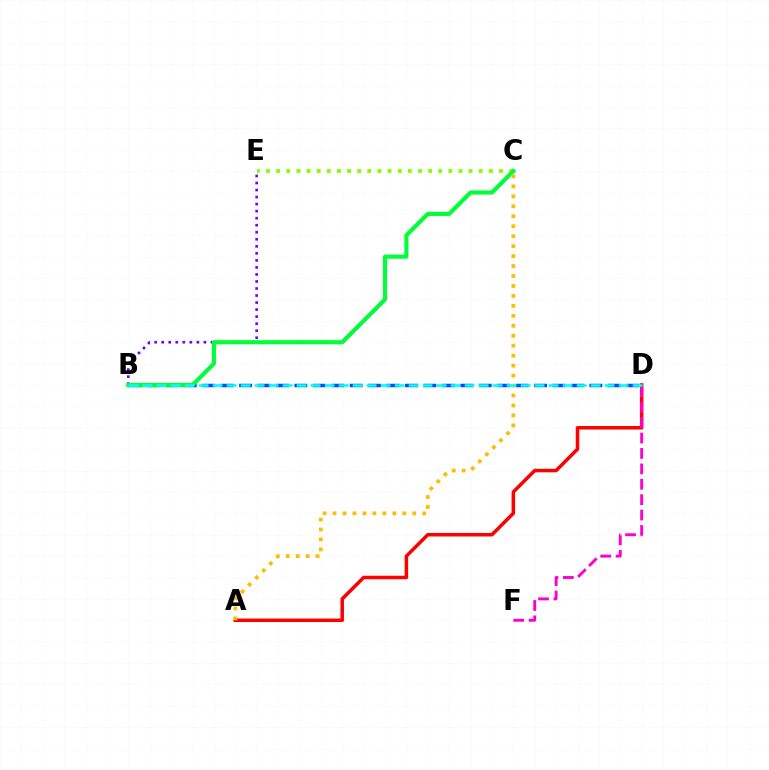{('A', 'D'): [{'color': '#ff0000', 'line_style': 'solid', 'thickness': 2.52}], ('C', 'E'): [{'color': '#84ff00', 'line_style': 'dotted', 'thickness': 2.75}], ('B', 'E'): [{'color': '#7200ff', 'line_style': 'dotted', 'thickness': 1.91}], ('B', 'D'): [{'color': '#004bff', 'line_style': 'dashed', 'thickness': 2.5}, {'color': '#00fff6', 'line_style': 'dashed', 'thickness': 1.9}], ('B', 'C'): [{'color': '#00ff39', 'line_style': 'solid', 'thickness': 2.97}], ('D', 'F'): [{'color': '#ff00cf', 'line_style': 'dashed', 'thickness': 2.09}], ('A', 'C'): [{'color': '#ffbd00', 'line_style': 'dotted', 'thickness': 2.71}]}